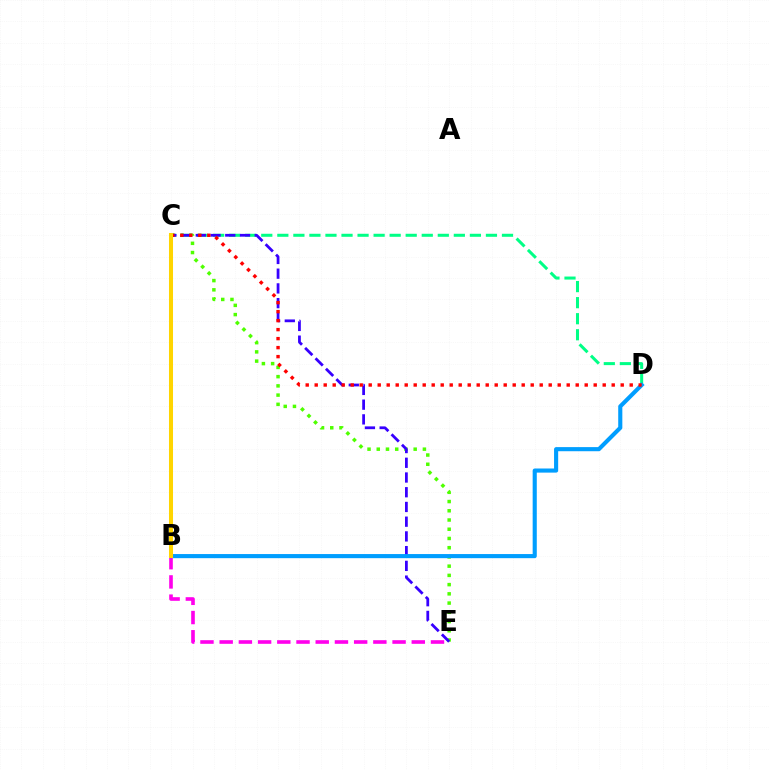{('C', 'E'): [{'color': '#4fff00', 'line_style': 'dotted', 'thickness': 2.51}, {'color': '#3700ff', 'line_style': 'dashed', 'thickness': 2.0}], ('C', 'D'): [{'color': '#00ff86', 'line_style': 'dashed', 'thickness': 2.18}, {'color': '#ff0000', 'line_style': 'dotted', 'thickness': 2.45}], ('B', 'E'): [{'color': '#ff00ed', 'line_style': 'dashed', 'thickness': 2.61}], ('B', 'D'): [{'color': '#009eff', 'line_style': 'solid', 'thickness': 2.96}], ('B', 'C'): [{'color': '#ffd500', 'line_style': 'solid', 'thickness': 2.9}]}